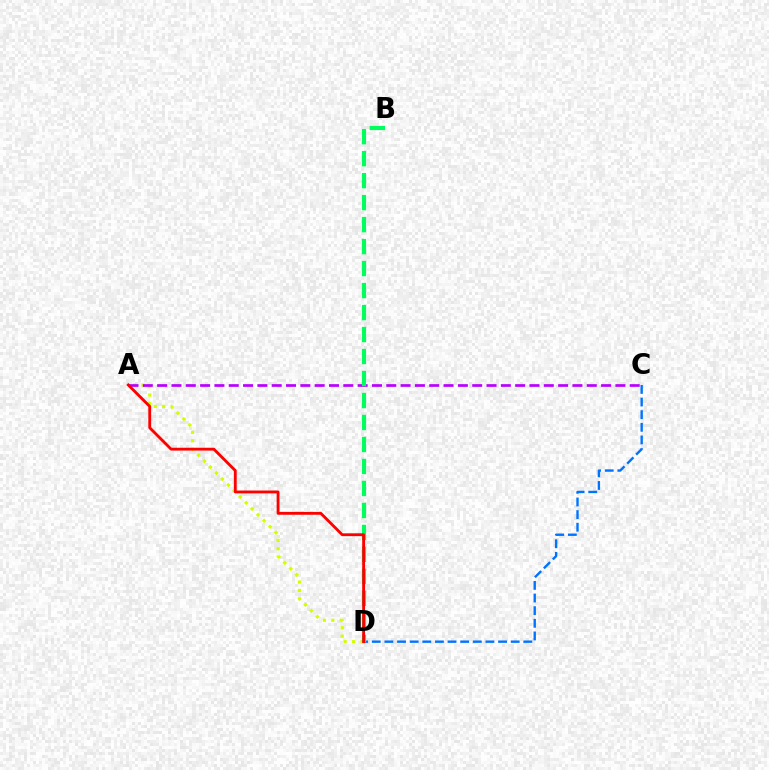{('C', 'D'): [{'color': '#0074ff', 'line_style': 'dashed', 'thickness': 1.72}], ('A', 'D'): [{'color': '#d1ff00', 'line_style': 'dotted', 'thickness': 2.29}, {'color': '#ff0000', 'line_style': 'solid', 'thickness': 2.04}], ('A', 'C'): [{'color': '#b900ff', 'line_style': 'dashed', 'thickness': 1.95}], ('B', 'D'): [{'color': '#00ff5c', 'line_style': 'dashed', 'thickness': 2.99}]}